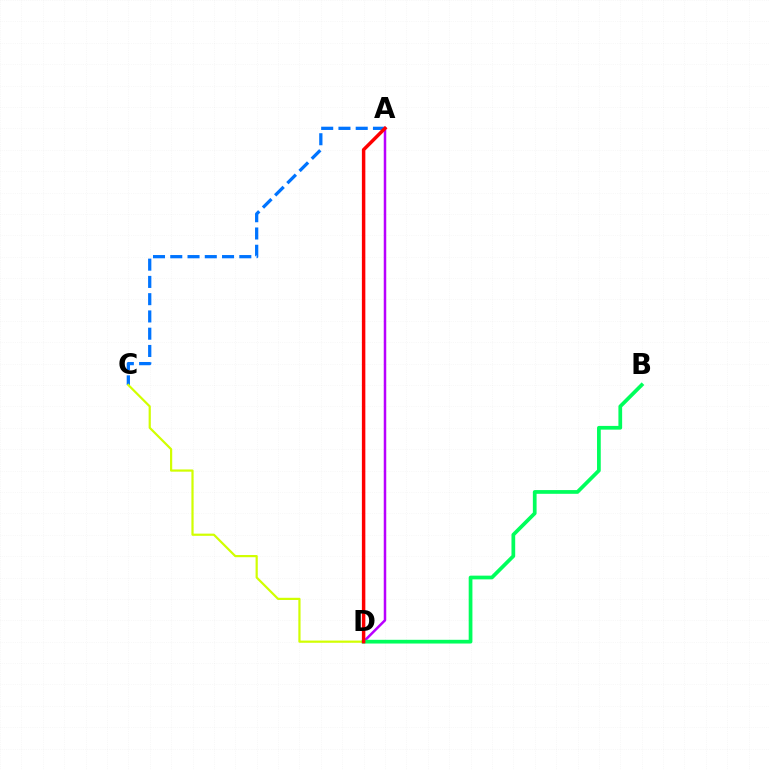{('A', 'C'): [{'color': '#0074ff', 'line_style': 'dashed', 'thickness': 2.35}], ('A', 'D'): [{'color': '#b900ff', 'line_style': 'solid', 'thickness': 1.8}, {'color': '#ff0000', 'line_style': 'solid', 'thickness': 2.49}], ('C', 'D'): [{'color': '#d1ff00', 'line_style': 'solid', 'thickness': 1.59}], ('B', 'D'): [{'color': '#00ff5c', 'line_style': 'solid', 'thickness': 2.68}]}